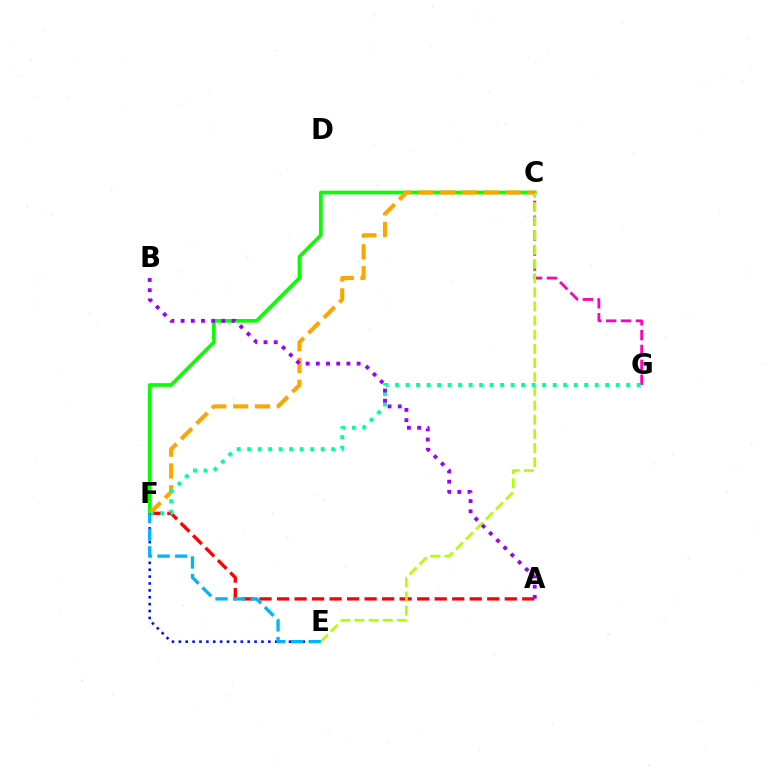{('C', 'F'): [{'color': '#08ff00', 'line_style': 'solid', 'thickness': 2.65}, {'color': '#ffa500', 'line_style': 'dashed', 'thickness': 2.96}], ('A', 'F'): [{'color': '#ff0000', 'line_style': 'dashed', 'thickness': 2.38}], ('C', 'G'): [{'color': '#ff00bd', 'line_style': 'dashed', 'thickness': 2.03}], ('C', 'E'): [{'color': '#b3ff00', 'line_style': 'dashed', 'thickness': 1.92}], ('F', 'G'): [{'color': '#00ff9d', 'line_style': 'dotted', 'thickness': 2.85}], ('E', 'F'): [{'color': '#0010ff', 'line_style': 'dotted', 'thickness': 1.87}, {'color': '#00b5ff', 'line_style': 'dashed', 'thickness': 2.4}], ('A', 'B'): [{'color': '#9b00ff', 'line_style': 'dotted', 'thickness': 2.77}]}